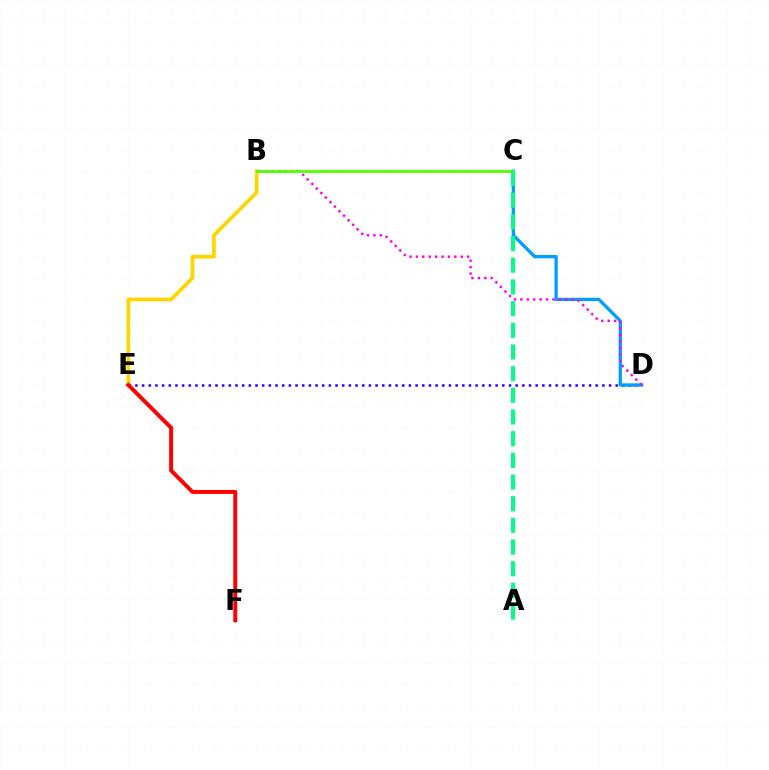{('B', 'E'): [{'color': '#ffd500', 'line_style': 'solid', 'thickness': 2.68}], ('D', 'E'): [{'color': '#3700ff', 'line_style': 'dotted', 'thickness': 1.81}], ('C', 'D'): [{'color': '#009eff', 'line_style': 'solid', 'thickness': 2.38}], ('B', 'D'): [{'color': '#ff00ed', 'line_style': 'dotted', 'thickness': 1.74}], ('E', 'F'): [{'color': '#ff0000', 'line_style': 'solid', 'thickness': 2.84}], ('B', 'C'): [{'color': '#4fff00', 'line_style': 'solid', 'thickness': 1.98}], ('A', 'C'): [{'color': '#00ff86', 'line_style': 'dashed', 'thickness': 2.94}]}